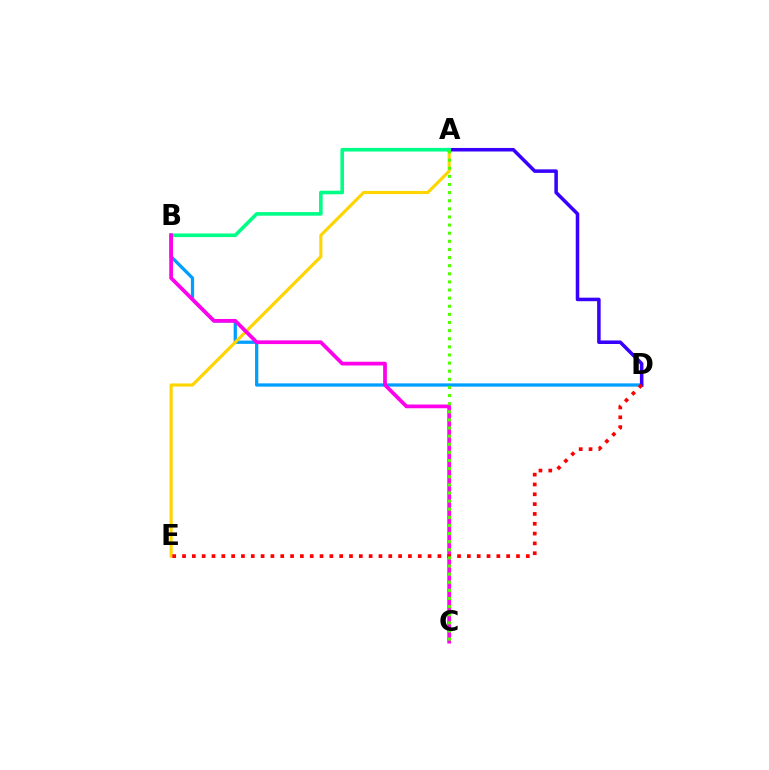{('B', 'D'): [{'color': '#009eff', 'line_style': 'solid', 'thickness': 2.35}], ('A', 'E'): [{'color': '#ffd500', 'line_style': 'solid', 'thickness': 2.24}], ('A', 'D'): [{'color': '#3700ff', 'line_style': 'solid', 'thickness': 2.54}], ('A', 'B'): [{'color': '#00ff86', 'line_style': 'solid', 'thickness': 2.6}], ('B', 'C'): [{'color': '#ff00ed', 'line_style': 'solid', 'thickness': 2.69}], ('D', 'E'): [{'color': '#ff0000', 'line_style': 'dotted', 'thickness': 2.67}], ('A', 'C'): [{'color': '#4fff00', 'line_style': 'dotted', 'thickness': 2.21}]}